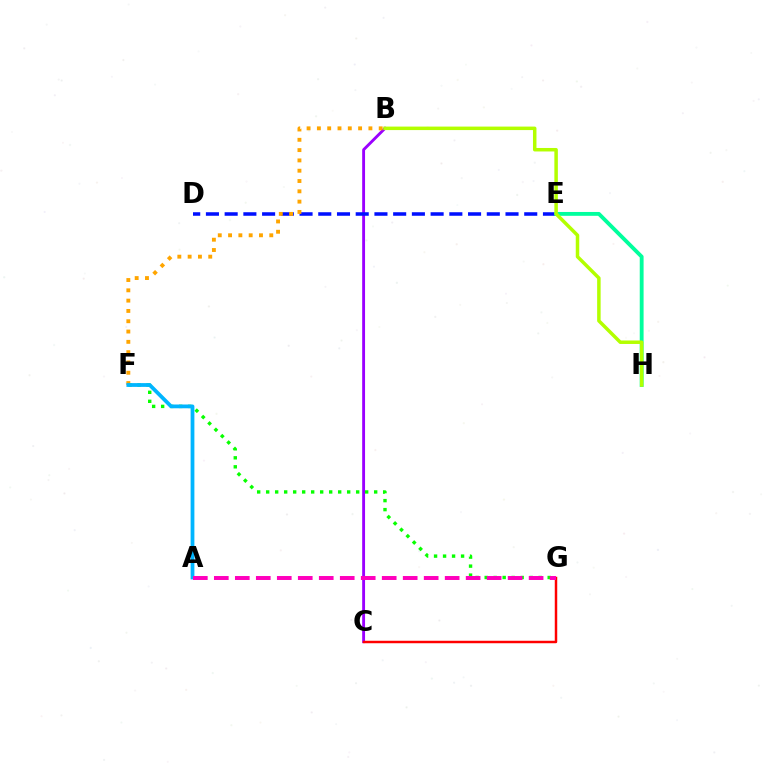{('B', 'C'): [{'color': '#9b00ff', 'line_style': 'solid', 'thickness': 2.07}], ('D', 'E'): [{'color': '#0010ff', 'line_style': 'dashed', 'thickness': 2.54}], ('E', 'H'): [{'color': '#00ff9d', 'line_style': 'solid', 'thickness': 2.77}], ('B', 'F'): [{'color': '#ffa500', 'line_style': 'dotted', 'thickness': 2.8}], ('F', 'G'): [{'color': '#08ff00', 'line_style': 'dotted', 'thickness': 2.45}], ('C', 'G'): [{'color': '#ff0000', 'line_style': 'solid', 'thickness': 1.78}], ('A', 'F'): [{'color': '#00b5ff', 'line_style': 'solid', 'thickness': 2.72}], ('B', 'H'): [{'color': '#b3ff00', 'line_style': 'solid', 'thickness': 2.51}], ('A', 'G'): [{'color': '#ff00bd', 'line_style': 'dashed', 'thickness': 2.85}]}